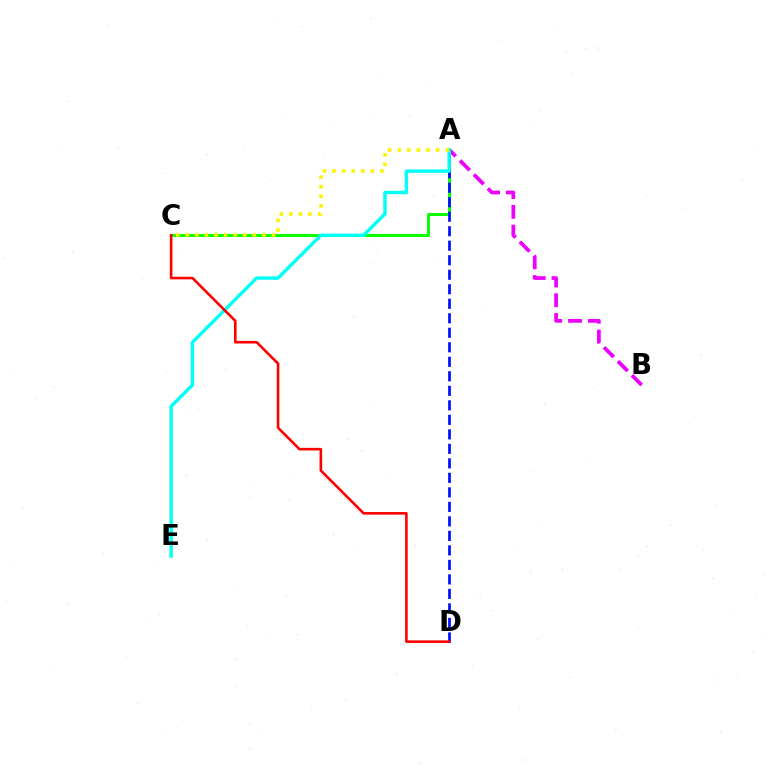{('A', 'B'): [{'color': '#ee00ff', 'line_style': 'dashed', 'thickness': 2.69}], ('A', 'C'): [{'color': '#08ff00', 'line_style': 'solid', 'thickness': 2.13}, {'color': '#fcf500', 'line_style': 'dotted', 'thickness': 2.6}], ('A', 'D'): [{'color': '#0010ff', 'line_style': 'dashed', 'thickness': 1.97}], ('A', 'E'): [{'color': '#00fff6', 'line_style': 'solid', 'thickness': 2.45}], ('C', 'D'): [{'color': '#ff0000', 'line_style': 'solid', 'thickness': 1.87}]}